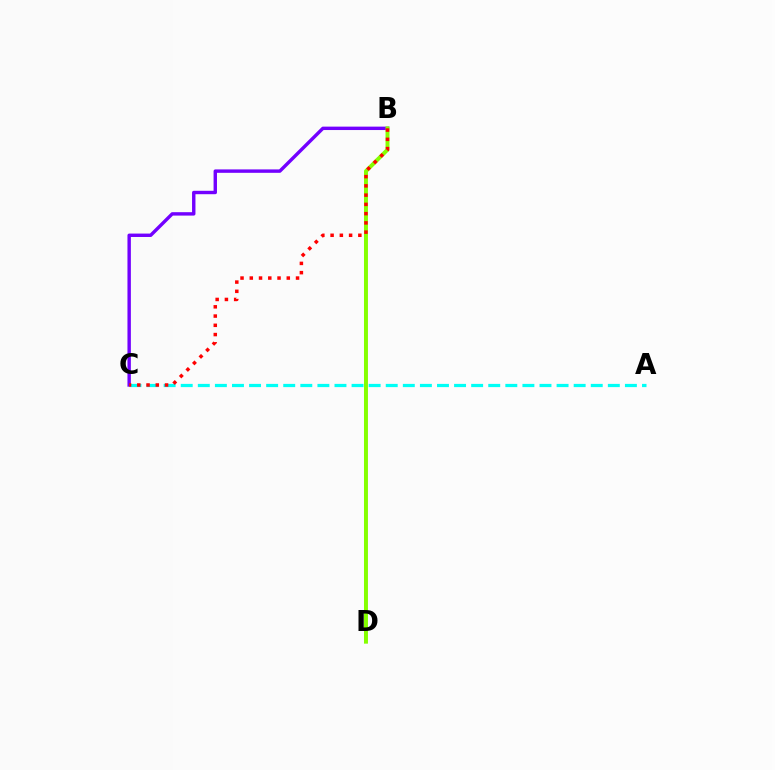{('B', 'C'): [{'color': '#7200ff', 'line_style': 'solid', 'thickness': 2.45}, {'color': '#ff0000', 'line_style': 'dotted', 'thickness': 2.51}], ('A', 'C'): [{'color': '#00fff6', 'line_style': 'dashed', 'thickness': 2.32}], ('B', 'D'): [{'color': '#84ff00', 'line_style': 'solid', 'thickness': 2.85}]}